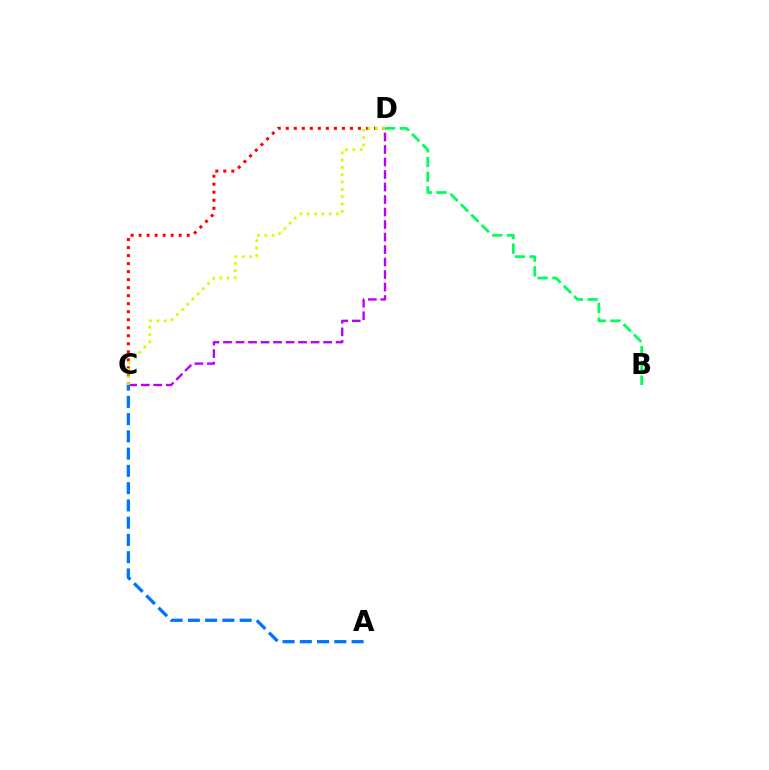{('C', 'D'): [{'color': '#ff0000', 'line_style': 'dotted', 'thickness': 2.18}, {'color': '#b900ff', 'line_style': 'dashed', 'thickness': 1.7}, {'color': '#d1ff00', 'line_style': 'dotted', 'thickness': 1.99}], ('B', 'D'): [{'color': '#00ff5c', 'line_style': 'dashed', 'thickness': 2.0}], ('A', 'C'): [{'color': '#0074ff', 'line_style': 'dashed', 'thickness': 2.34}]}